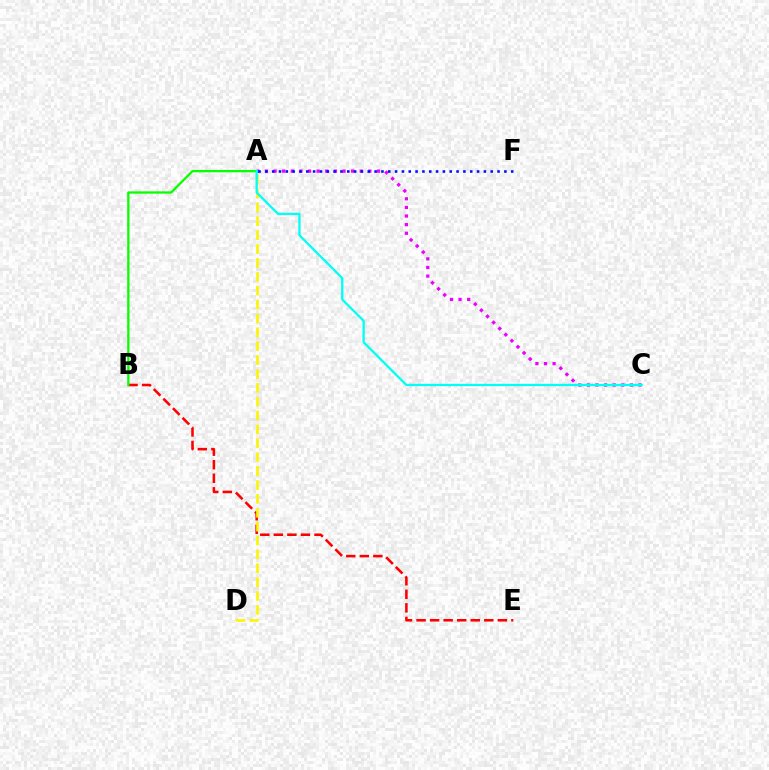{('A', 'C'): [{'color': '#ee00ff', 'line_style': 'dotted', 'thickness': 2.34}, {'color': '#00fff6', 'line_style': 'solid', 'thickness': 1.65}], ('A', 'F'): [{'color': '#0010ff', 'line_style': 'dotted', 'thickness': 1.86}], ('B', 'E'): [{'color': '#ff0000', 'line_style': 'dashed', 'thickness': 1.84}], ('A', 'D'): [{'color': '#fcf500', 'line_style': 'dashed', 'thickness': 1.89}], ('A', 'B'): [{'color': '#08ff00', 'line_style': 'solid', 'thickness': 1.65}]}